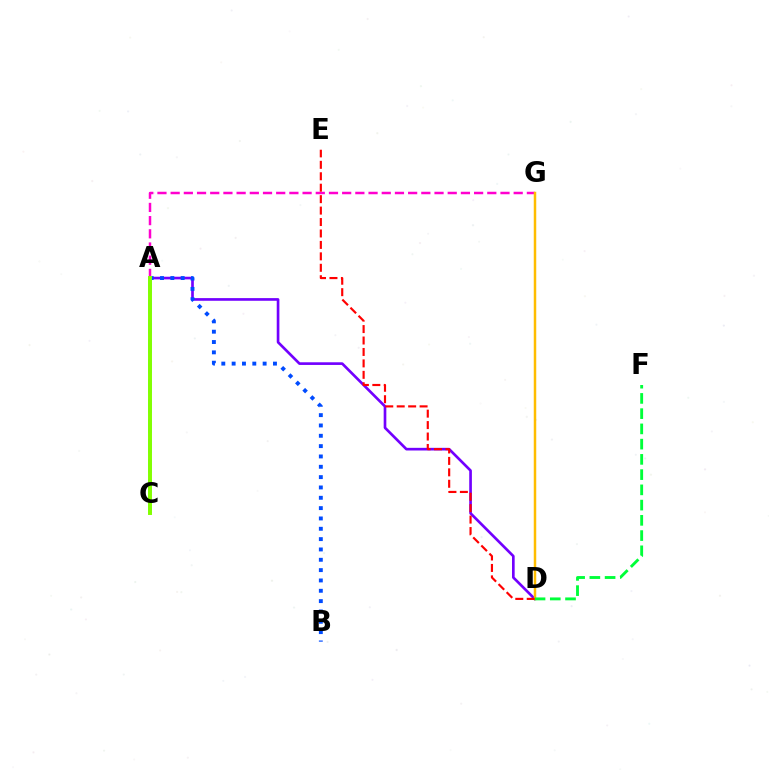{('A', 'D'): [{'color': '#7200ff', 'line_style': 'solid', 'thickness': 1.92}], ('A', 'B'): [{'color': '#004bff', 'line_style': 'dotted', 'thickness': 2.81}], ('A', 'G'): [{'color': '#ff00cf', 'line_style': 'dashed', 'thickness': 1.79}], ('D', 'G'): [{'color': '#ffbd00', 'line_style': 'solid', 'thickness': 1.79}], ('D', 'F'): [{'color': '#00ff39', 'line_style': 'dashed', 'thickness': 2.07}], ('A', 'C'): [{'color': '#00fff6', 'line_style': 'dashed', 'thickness': 2.71}, {'color': '#84ff00', 'line_style': 'solid', 'thickness': 2.83}], ('D', 'E'): [{'color': '#ff0000', 'line_style': 'dashed', 'thickness': 1.55}]}